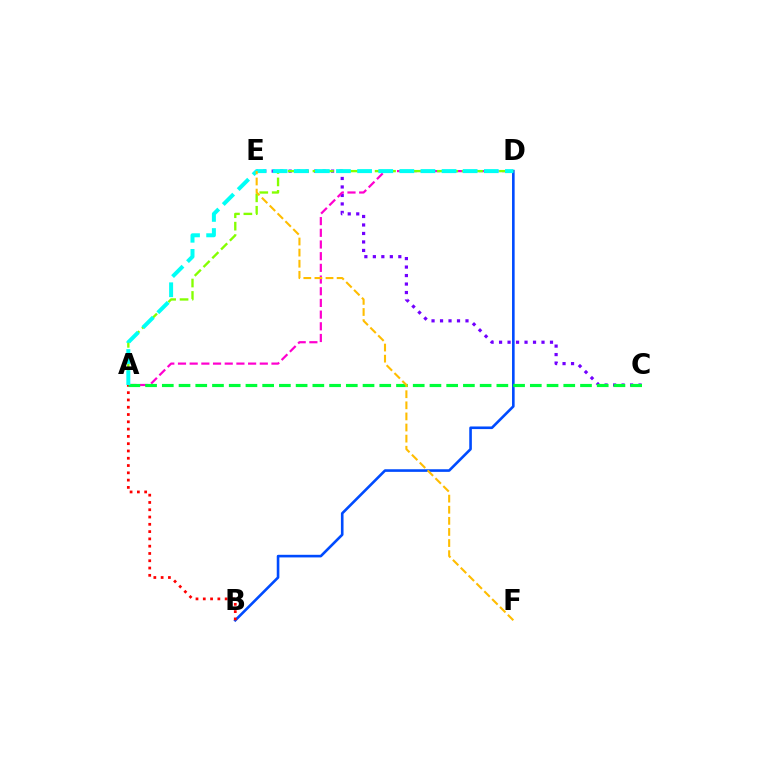{('B', 'D'): [{'color': '#004bff', 'line_style': 'solid', 'thickness': 1.88}], ('C', 'E'): [{'color': '#7200ff', 'line_style': 'dotted', 'thickness': 2.31}], ('A', 'D'): [{'color': '#ff00cf', 'line_style': 'dashed', 'thickness': 1.59}, {'color': '#84ff00', 'line_style': 'dashed', 'thickness': 1.69}, {'color': '#00fff6', 'line_style': 'dashed', 'thickness': 2.87}], ('A', 'B'): [{'color': '#ff0000', 'line_style': 'dotted', 'thickness': 1.98}], ('A', 'C'): [{'color': '#00ff39', 'line_style': 'dashed', 'thickness': 2.27}], ('E', 'F'): [{'color': '#ffbd00', 'line_style': 'dashed', 'thickness': 1.51}]}